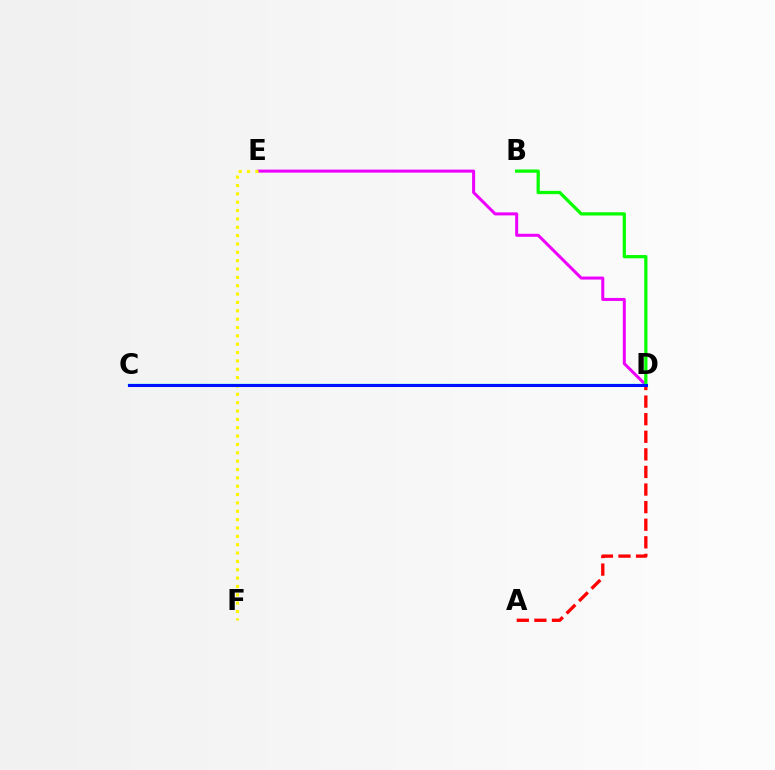{('D', 'E'): [{'color': '#ee00ff', 'line_style': 'solid', 'thickness': 2.17}], ('B', 'D'): [{'color': '#08ff00', 'line_style': 'solid', 'thickness': 2.35}], ('A', 'D'): [{'color': '#ff0000', 'line_style': 'dashed', 'thickness': 2.39}], ('C', 'D'): [{'color': '#00fff6', 'line_style': 'solid', 'thickness': 1.74}, {'color': '#0010ff', 'line_style': 'solid', 'thickness': 2.19}], ('E', 'F'): [{'color': '#fcf500', 'line_style': 'dotted', 'thickness': 2.27}]}